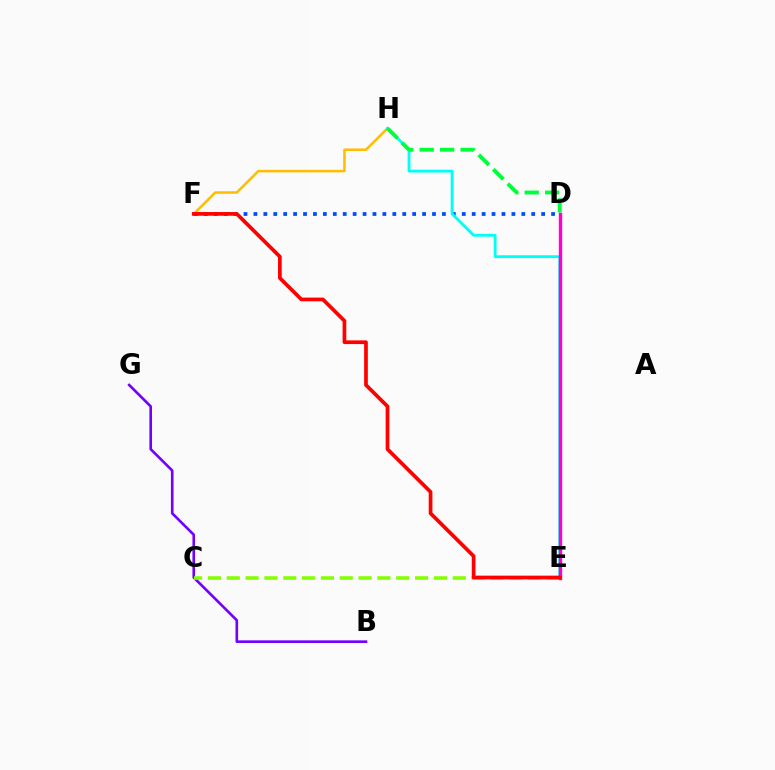{('D', 'F'): [{'color': '#004bff', 'line_style': 'dotted', 'thickness': 2.7}], ('F', 'H'): [{'color': '#ffbd00', 'line_style': 'solid', 'thickness': 1.81}], ('E', 'H'): [{'color': '#00fff6', 'line_style': 'solid', 'thickness': 2.05}], ('B', 'G'): [{'color': '#7200ff', 'line_style': 'solid', 'thickness': 1.89}], ('D', 'H'): [{'color': '#00ff39', 'line_style': 'dashed', 'thickness': 2.78}], ('C', 'E'): [{'color': '#84ff00', 'line_style': 'dashed', 'thickness': 2.56}], ('D', 'E'): [{'color': '#ff00cf', 'line_style': 'solid', 'thickness': 2.44}], ('E', 'F'): [{'color': '#ff0000', 'line_style': 'solid', 'thickness': 2.67}]}